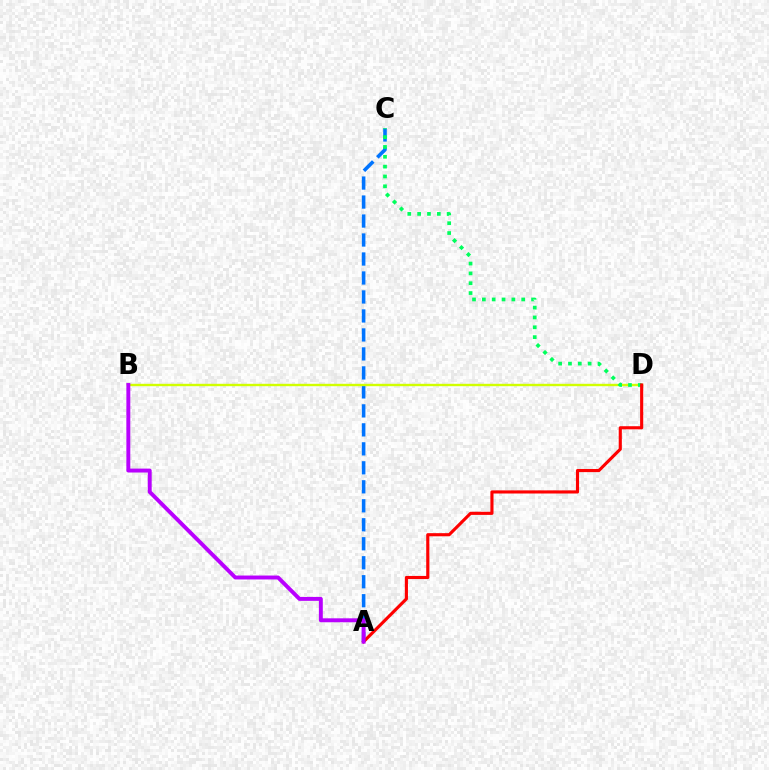{('A', 'C'): [{'color': '#0074ff', 'line_style': 'dashed', 'thickness': 2.58}], ('B', 'D'): [{'color': '#d1ff00', 'line_style': 'solid', 'thickness': 1.72}], ('C', 'D'): [{'color': '#00ff5c', 'line_style': 'dotted', 'thickness': 2.67}], ('A', 'D'): [{'color': '#ff0000', 'line_style': 'solid', 'thickness': 2.25}], ('A', 'B'): [{'color': '#b900ff', 'line_style': 'solid', 'thickness': 2.82}]}